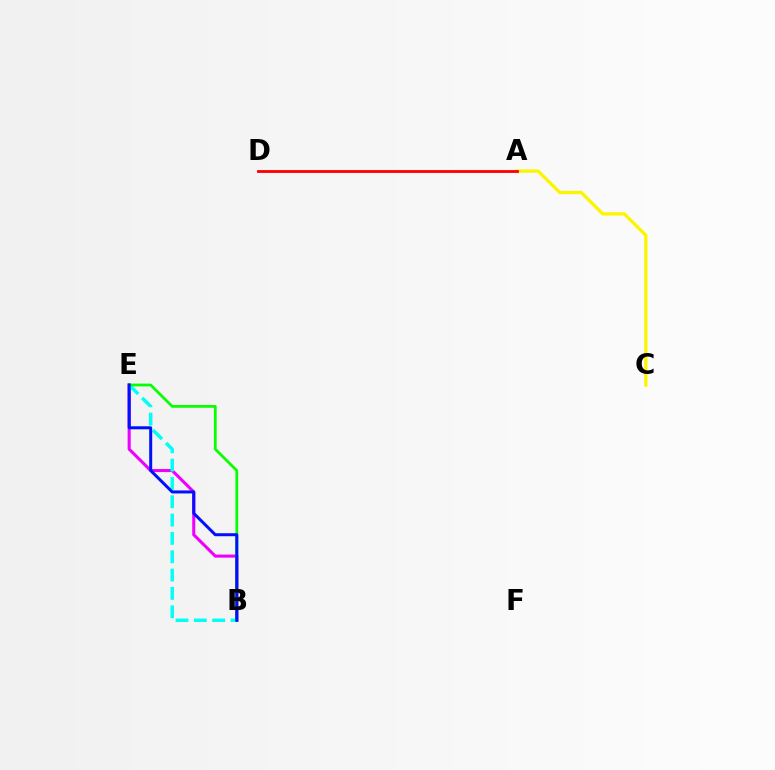{('B', 'E'): [{'color': '#ee00ff', 'line_style': 'solid', 'thickness': 2.21}, {'color': '#00fff6', 'line_style': 'dashed', 'thickness': 2.49}, {'color': '#08ff00', 'line_style': 'solid', 'thickness': 2.0}, {'color': '#0010ff', 'line_style': 'solid', 'thickness': 2.16}], ('A', 'C'): [{'color': '#fcf500', 'line_style': 'solid', 'thickness': 2.37}], ('A', 'D'): [{'color': '#ff0000', 'line_style': 'solid', 'thickness': 2.04}]}